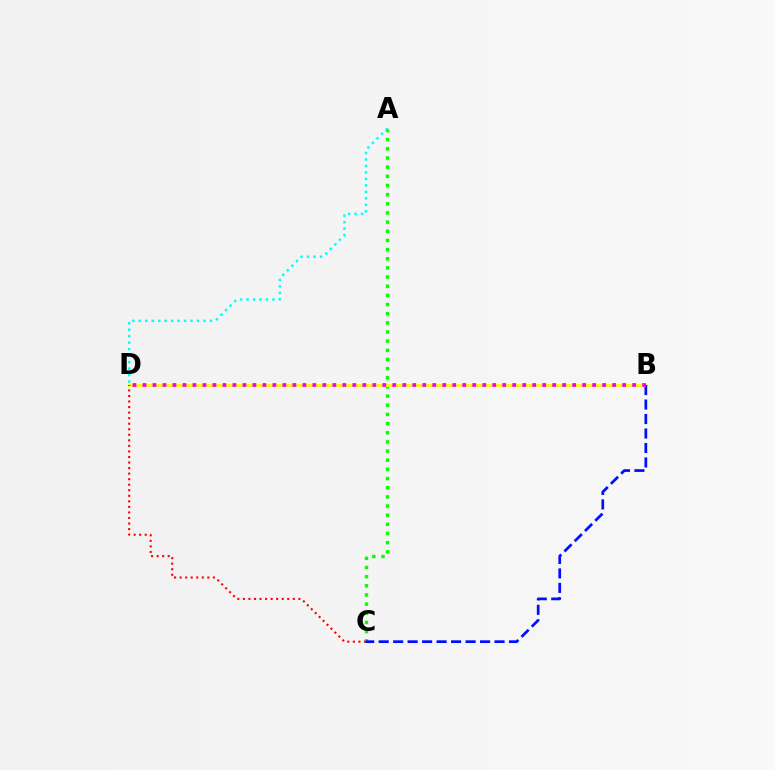{('A', 'C'): [{'color': '#08ff00', 'line_style': 'dotted', 'thickness': 2.49}], ('B', 'D'): [{'color': '#fcf500', 'line_style': 'solid', 'thickness': 1.97}, {'color': '#ee00ff', 'line_style': 'dotted', 'thickness': 2.72}], ('B', 'C'): [{'color': '#0010ff', 'line_style': 'dashed', 'thickness': 1.97}], ('A', 'D'): [{'color': '#00fff6', 'line_style': 'dotted', 'thickness': 1.76}], ('C', 'D'): [{'color': '#ff0000', 'line_style': 'dotted', 'thickness': 1.51}]}